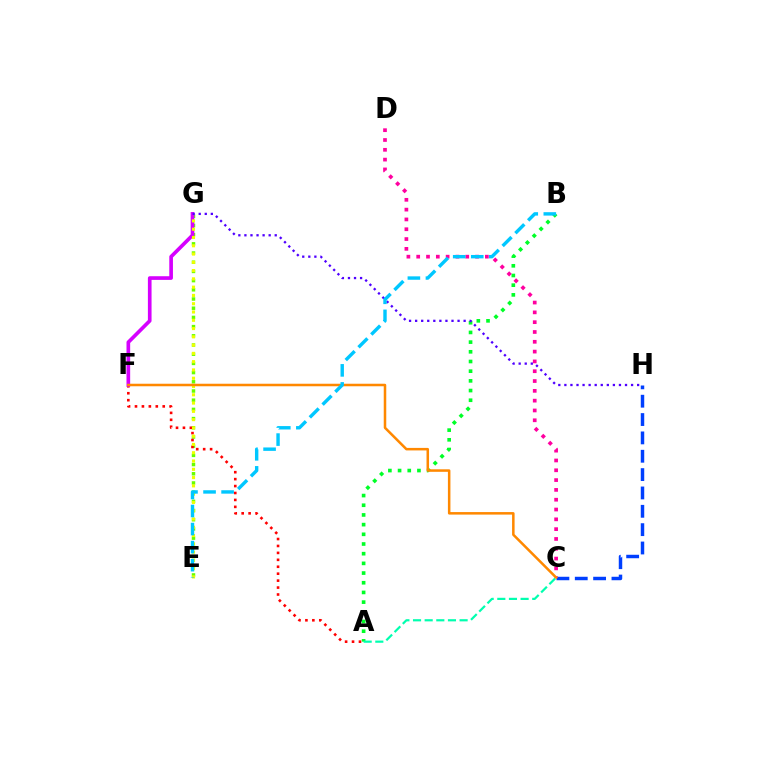{('E', 'G'): [{'color': '#66ff00', 'line_style': 'dotted', 'thickness': 2.5}, {'color': '#eeff00', 'line_style': 'dotted', 'thickness': 2.25}], ('A', 'B'): [{'color': '#00ff27', 'line_style': 'dotted', 'thickness': 2.63}], ('A', 'F'): [{'color': '#ff0000', 'line_style': 'dotted', 'thickness': 1.88}], ('F', 'G'): [{'color': '#d600ff', 'line_style': 'solid', 'thickness': 2.64}], ('A', 'C'): [{'color': '#00ffaf', 'line_style': 'dashed', 'thickness': 1.58}], ('C', 'H'): [{'color': '#003fff', 'line_style': 'dashed', 'thickness': 2.49}], ('G', 'H'): [{'color': '#4f00ff', 'line_style': 'dotted', 'thickness': 1.65}], ('C', 'D'): [{'color': '#ff00a0', 'line_style': 'dotted', 'thickness': 2.67}], ('C', 'F'): [{'color': '#ff8800', 'line_style': 'solid', 'thickness': 1.81}], ('B', 'E'): [{'color': '#00c7ff', 'line_style': 'dashed', 'thickness': 2.45}]}